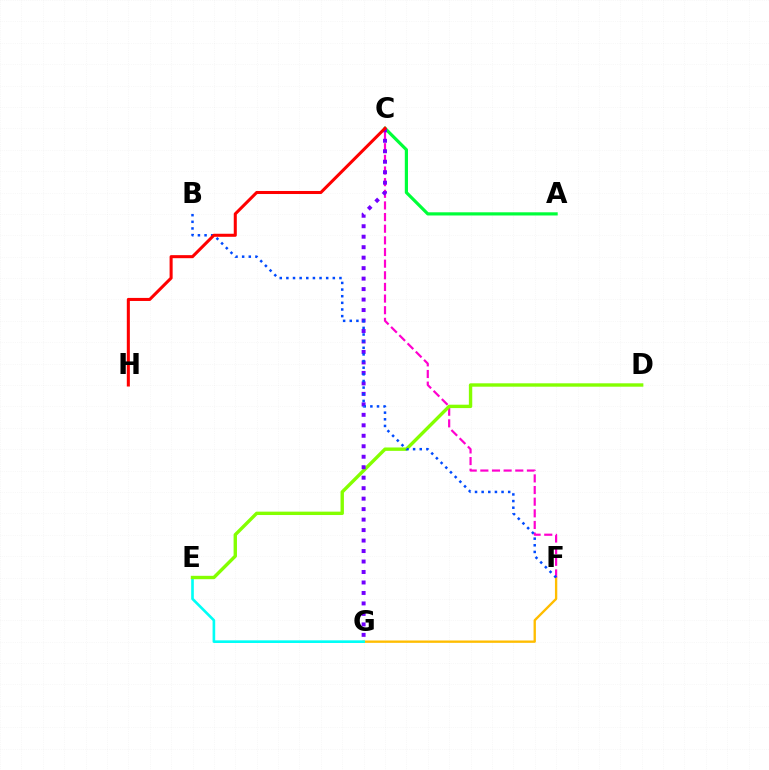{('F', 'G'): [{'color': '#ffbd00', 'line_style': 'solid', 'thickness': 1.69}], ('A', 'C'): [{'color': '#00ff39', 'line_style': 'solid', 'thickness': 2.29}], ('E', 'G'): [{'color': '#00fff6', 'line_style': 'solid', 'thickness': 1.9}], ('C', 'F'): [{'color': '#ff00cf', 'line_style': 'dashed', 'thickness': 1.58}], ('D', 'E'): [{'color': '#84ff00', 'line_style': 'solid', 'thickness': 2.44}], ('C', 'G'): [{'color': '#7200ff', 'line_style': 'dotted', 'thickness': 2.85}], ('B', 'F'): [{'color': '#004bff', 'line_style': 'dotted', 'thickness': 1.8}], ('C', 'H'): [{'color': '#ff0000', 'line_style': 'solid', 'thickness': 2.2}]}